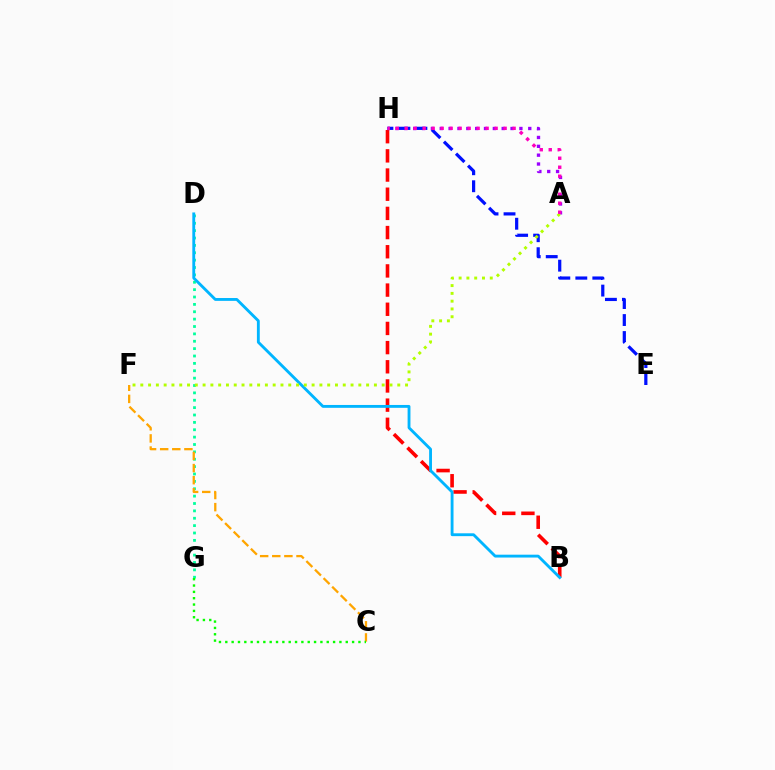{('B', 'H'): [{'color': '#ff0000', 'line_style': 'dashed', 'thickness': 2.6}], ('D', 'G'): [{'color': '#00ff9d', 'line_style': 'dotted', 'thickness': 2.0}], ('C', 'F'): [{'color': '#ffa500', 'line_style': 'dashed', 'thickness': 1.65}], ('B', 'D'): [{'color': '#00b5ff', 'line_style': 'solid', 'thickness': 2.05}], ('A', 'H'): [{'color': '#9b00ff', 'line_style': 'dotted', 'thickness': 2.4}, {'color': '#ff00bd', 'line_style': 'dotted', 'thickness': 2.44}], ('E', 'H'): [{'color': '#0010ff', 'line_style': 'dashed', 'thickness': 2.31}], ('A', 'F'): [{'color': '#b3ff00', 'line_style': 'dotted', 'thickness': 2.12}], ('C', 'G'): [{'color': '#08ff00', 'line_style': 'dotted', 'thickness': 1.72}]}